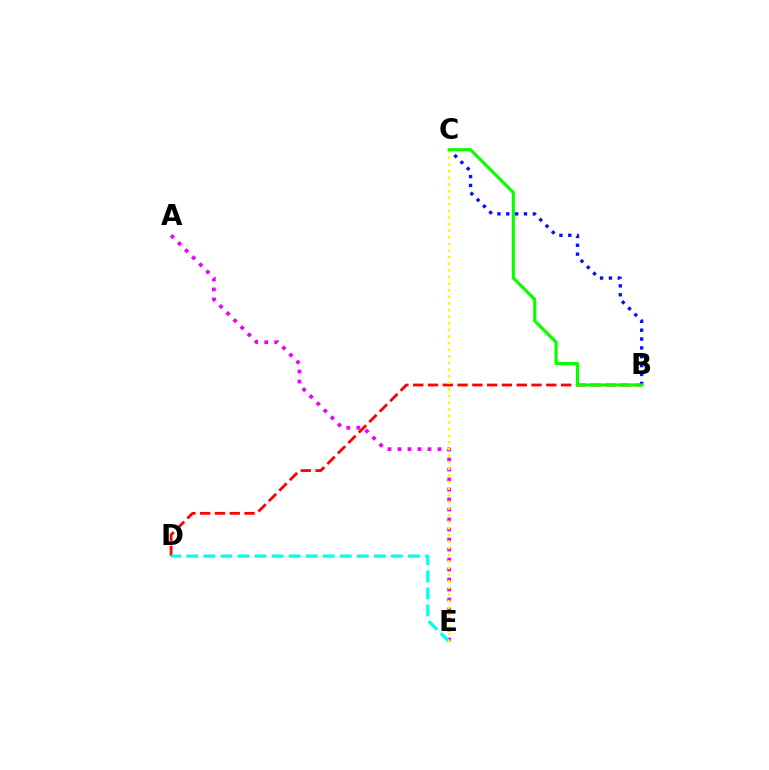{('A', 'E'): [{'color': '#ee00ff', 'line_style': 'dotted', 'thickness': 2.72}], ('B', 'C'): [{'color': '#0010ff', 'line_style': 'dotted', 'thickness': 2.41}, {'color': '#08ff00', 'line_style': 'solid', 'thickness': 2.27}], ('B', 'D'): [{'color': '#ff0000', 'line_style': 'dashed', 'thickness': 2.01}], ('D', 'E'): [{'color': '#00fff6', 'line_style': 'dashed', 'thickness': 2.32}], ('C', 'E'): [{'color': '#fcf500', 'line_style': 'dotted', 'thickness': 1.8}]}